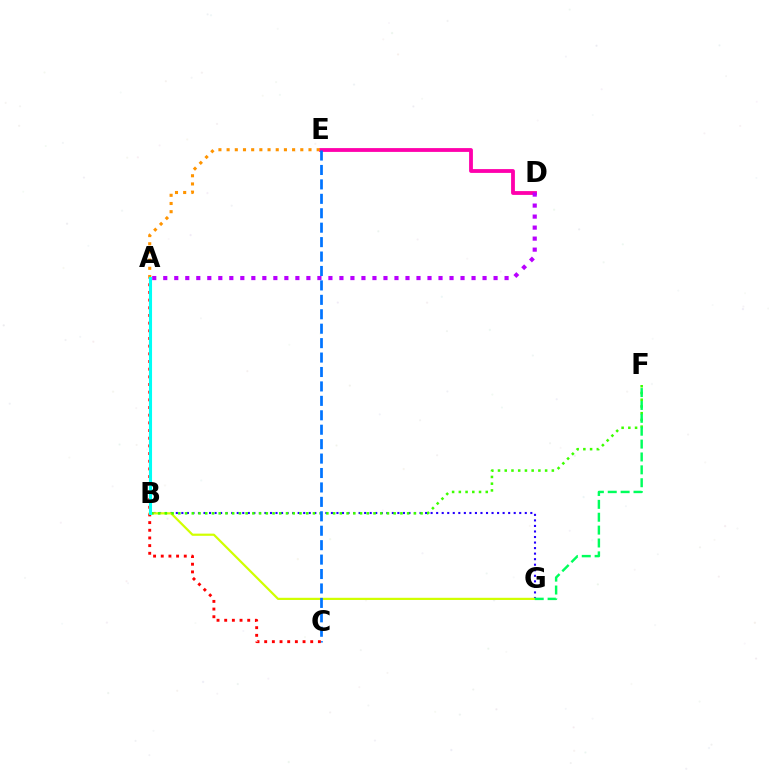{('B', 'G'): [{'color': '#2500ff', 'line_style': 'dotted', 'thickness': 1.51}, {'color': '#d1ff00', 'line_style': 'solid', 'thickness': 1.58}], ('B', 'F'): [{'color': '#3dff00', 'line_style': 'dotted', 'thickness': 1.83}], ('D', 'E'): [{'color': '#ff00ac', 'line_style': 'solid', 'thickness': 2.74}], ('A', 'D'): [{'color': '#b900ff', 'line_style': 'dotted', 'thickness': 2.99}], ('A', 'E'): [{'color': '#ff9400', 'line_style': 'dotted', 'thickness': 2.22}], ('C', 'E'): [{'color': '#0074ff', 'line_style': 'dashed', 'thickness': 1.96}], ('F', 'G'): [{'color': '#00ff5c', 'line_style': 'dashed', 'thickness': 1.75}], ('A', 'C'): [{'color': '#ff0000', 'line_style': 'dotted', 'thickness': 2.08}], ('A', 'B'): [{'color': '#00fff6', 'line_style': 'solid', 'thickness': 2.22}]}